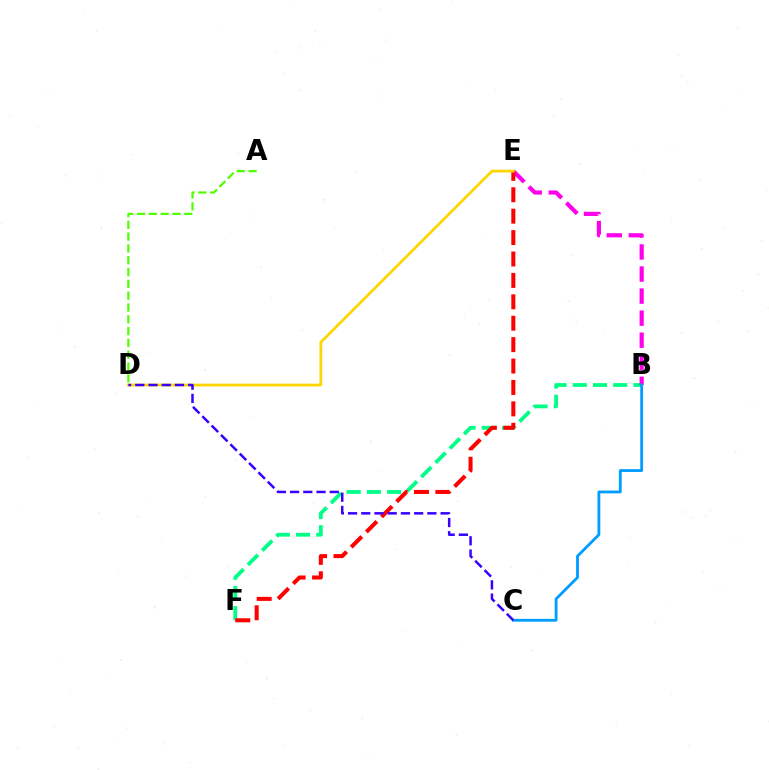{('B', 'F'): [{'color': '#00ff86', 'line_style': 'dashed', 'thickness': 2.75}], ('B', 'E'): [{'color': '#ff00ed', 'line_style': 'dashed', 'thickness': 3.0}], ('E', 'F'): [{'color': '#ff0000', 'line_style': 'dashed', 'thickness': 2.91}], ('D', 'E'): [{'color': '#ffd500', 'line_style': 'solid', 'thickness': 1.98}], ('B', 'C'): [{'color': '#009eff', 'line_style': 'solid', 'thickness': 2.03}], ('C', 'D'): [{'color': '#3700ff', 'line_style': 'dashed', 'thickness': 1.8}], ('A', 'D'): [{'color': '#4fff00', 'line_style': 'dashed', 'thickness': 1.6}]}